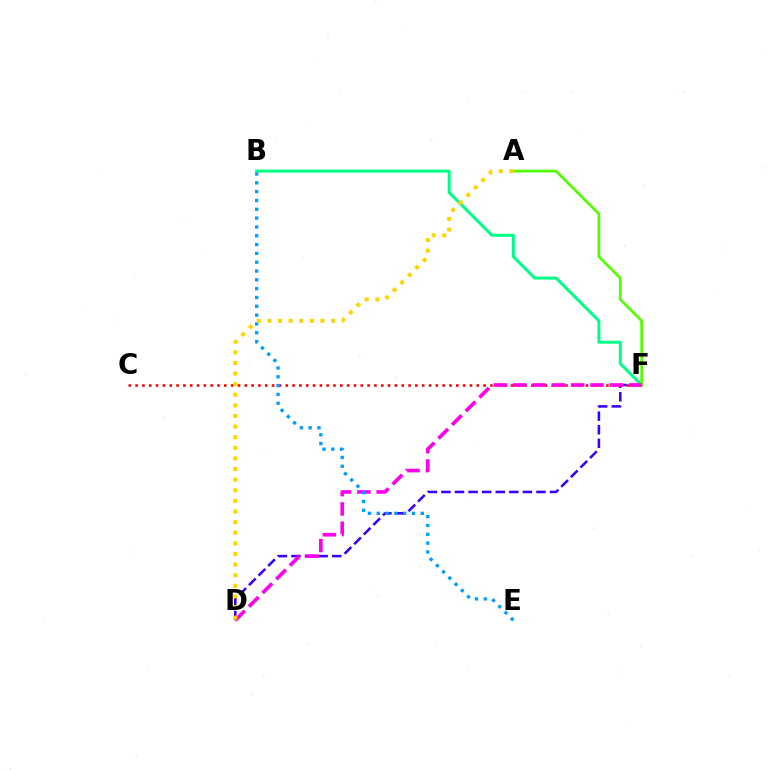{('D', 'F'): [{'color': '#3700ff', 'line_style': 'dashed', 'thickness': 1.84}, {'color': '#ff00ed', 'line_style': 'dashed', 'thickness': 2.63}], ('C', 'F'): [{'color': '#ff0000', 'line_style': 'dotted', 'thickness': 1.85}], ('B', 'F'): [{'color': '#00ff86', 'line_style': 'solid', 'thickness': 2.15}], ('A', 'F'): [{'color': '#4fff00', 'line_style': 'solid', 'thickness': 1.93}], ('B', 'E'): [{'color': '#009eff', 'line_style': 'dotted', 'thickness': 2.4}], ('A', 'D'): [{'color': '#ffd500', 'line_style': 'dotted', 'thickness': 2.88}]}